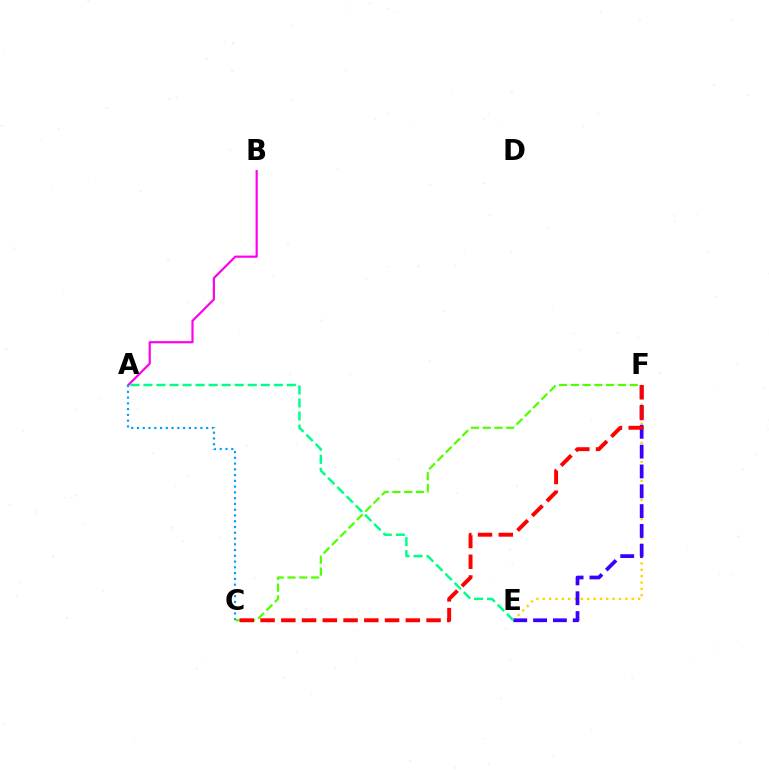{('A', 'B'): [{'color': '#ff00ed', 'line_style': 'solid', 'thickness': 1.57}], ('C', 'F'): [{'color': '#4fff00', 'line_style': 'dashed', 'thickness': 1.6}, {'color': '#ff0000', 'line_style': 'dashed', 'thickness': 2.82}], ('A', 'C'): [{'color': '#009eff', 'line_style': 'dotted', 'thickness': 1.57}], ('E', 'F'): [{'color': '#ffd500', 'line_style': 'dotted', 'thickness': 1.73}, {'color': '#3700ff', 'line_style': 'dashed', 'thickness': 2.69}], ('A', 'E'): [{'color': '#00ff86', 'line_style': 'dashed', 'thickness': 1.77}]}